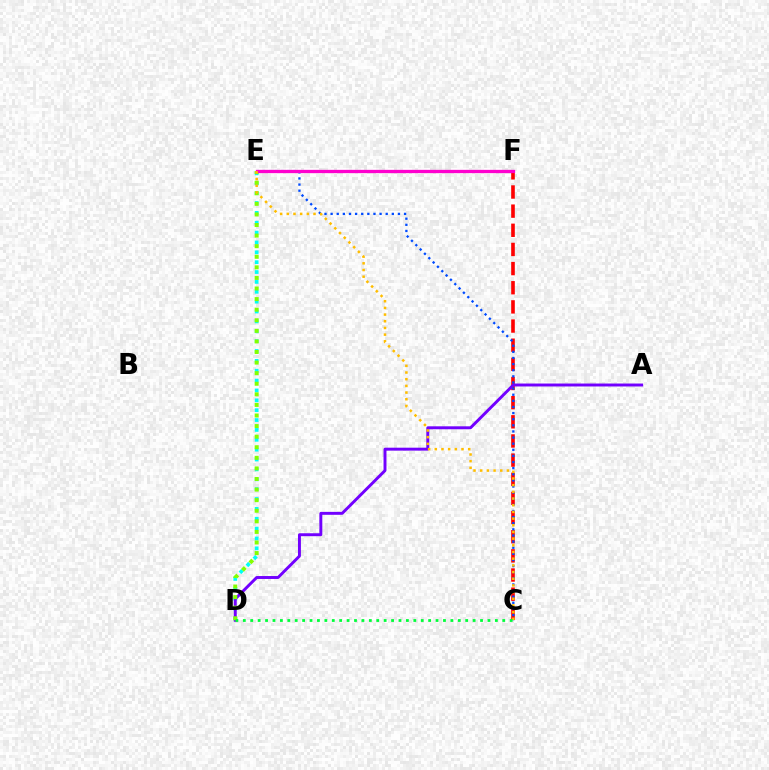{('C', 'F'): [{'color': '#ff0000', 'line_style': 'dashed', 'thickness': 2.6}], ('D', 'E'): [{'color': '#00fff6', 'line_style': 'dotted', 'thickness': 2.68}, {'color': '#84ff00', 'line_style': 'dotted', 'thickness': 2.88}], ('A', 'D'): [{'color': '#7200ff', 'line_style': 'solid', 'thickness': 2.12}], ('C', 'E'): [{'color': '#004bff', 'line_style': 'dotted', 'thickness': 1.66}, {'color': '#ffbd00', 'line_style': 'dotted', 'thickness': 1.81}], ('E', 'F'): [{'color': '#ff00cf', 'line_style': 'solid', 'thickness': 2.37}], ('C', 'D'): [{'color': '#00ff39', 'line_style': 'dotted', 'thickness': 2.01}]}